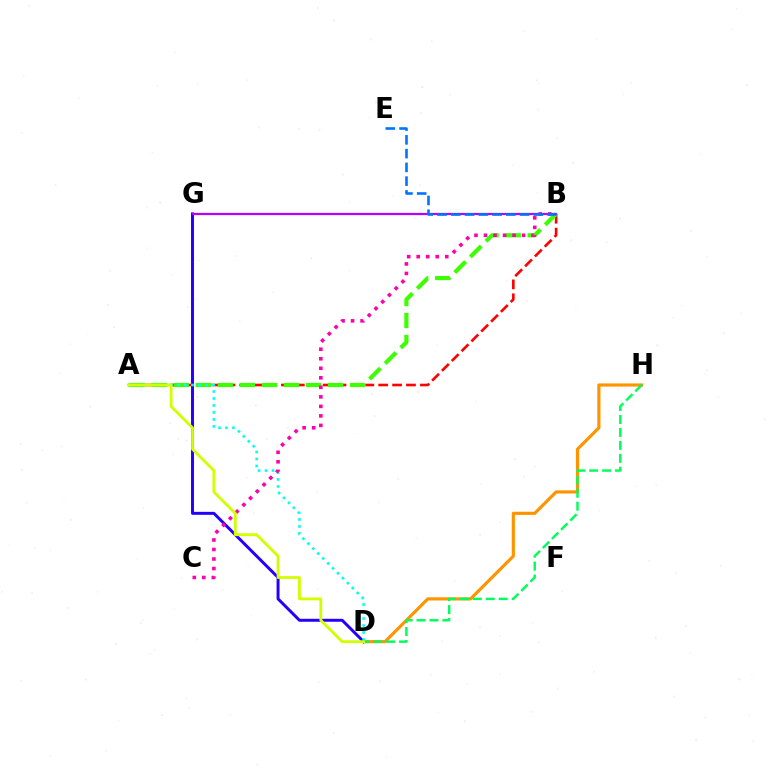{('A', 'B'): [{'color': '#ff0000', 'line_style': 'dashed', 'thickness': 1.89}, {'color': '#3dff00', 'line_style': 'dashed', 'thickness': 3.0}], ('D', 'H'): [{'color': '#ff9400', 'line_style': 'solid', 'thickness': 2.28}, {'color': '#00ff5c', 'line_style': 'dashed', 'thickness': 1.76}], ('D', 'G'): [{'color': '#2500ff', 'line_style': 'solid', 'thickness': 2.13}], ('A', 'D'): [{'color': '#00fff6', 'line_style': 'dotted', 'thickness': 1.9}, {'color': '#d1ff00', 'line_style': 'solid', 'thickness': 2.03}], ('B', 'G'): [{'color': '#b900ff', 'line_style': 'solid', 'thickness': 1.61}], ('B', 'C'): [{'color': '#ff00ac', 'line_style': 'dotted', 'thickness': 2.59}], ('B', 'E'): [{'color': '#0074ff', 'line_style': 'dashed', 'thickness': 1.87}]}